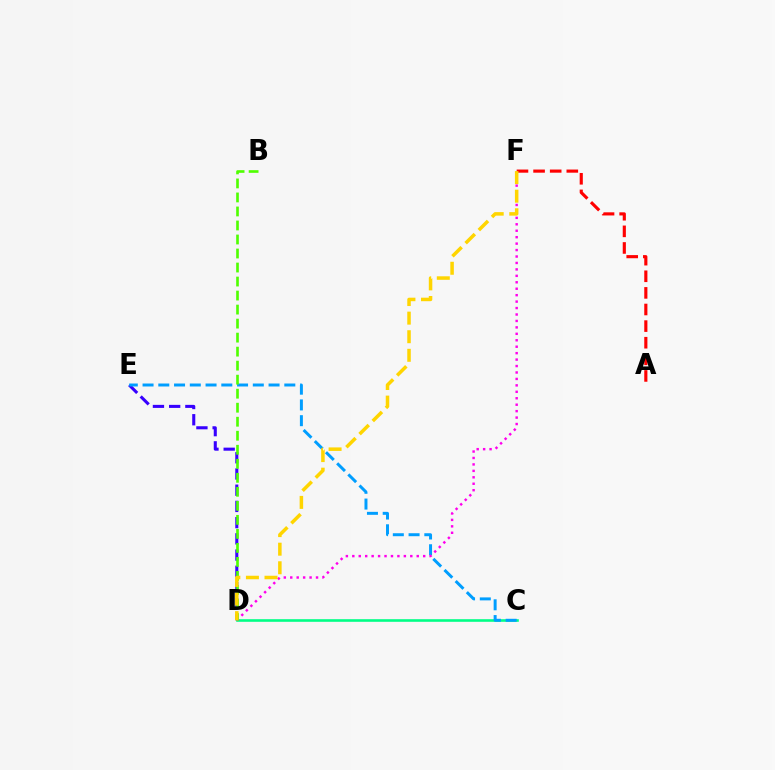{('D', 'E'): [{'color': '#3700ff', 'line_style': 'dashed', 'thickness': 2.2}], ('C', 'D'): [{'color': '#00ff86', 'line_style': 'solid', 'thickness': 1.88}], ('C', 'E'): [{'color': '#009eff', 'line_style': 'dashed', 'thickness': 2.14}], ('D', 'F'): [{'color': '#ff00ed', 'line_style': 'dotted', 'thickness': 1.75}, {'color': '#ffd500', 'line_style': 'dashed', 'thickness': 2.52}], ('A', 'F'): [{'color': '#ff0000', 'line_style': 'dashed', 'thickness': 2.26}], ('B', 'D'): [{'color': '#4fff00', 'line_style': 'dashed', 'thickness': 1.9}]}